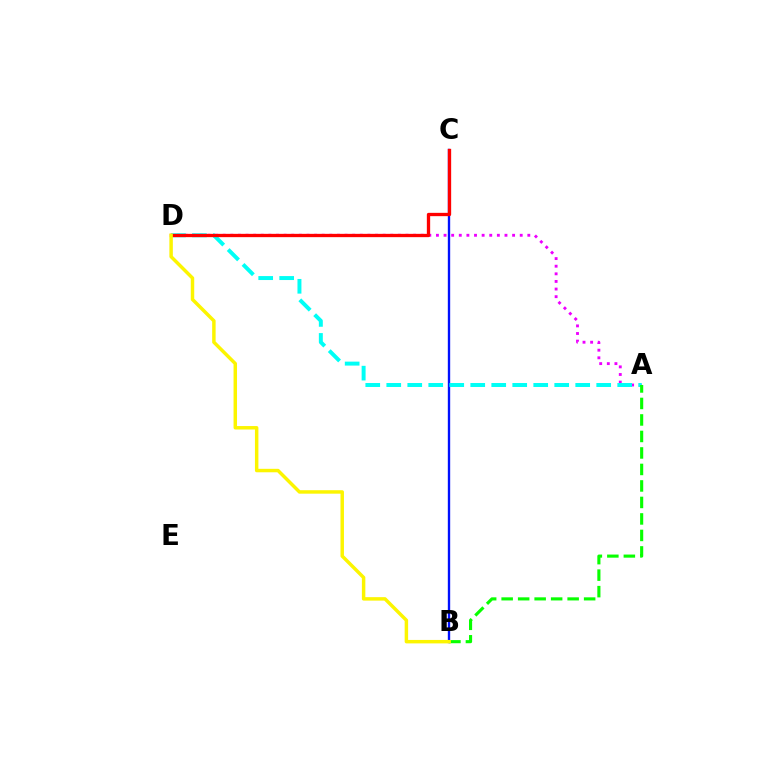{('A', 'D'): [{'color': '#ee00ff', 'line_style': 'dotted', 'thickness': 2.07}, {'color': '#00fff6', 'line_style': 'dashed', 'thickness': 2.85}], ('B', 'C'): [{'color': '#0010ff', 'line_style': 'solid', 'thickness': 1.7}], ('C', 'D'): [{'color': '#ff0000', 'line_style': 'solid', 'thickness': 2.38}], ('A', 'B'): [{'color': '#08ff00', 'line_style': 'dashed', 'thickness': 2.24}], ('B', 'D'): [{'color': '#fcf500', 'line_style': 'solid', 'thickness': 2.49}]}